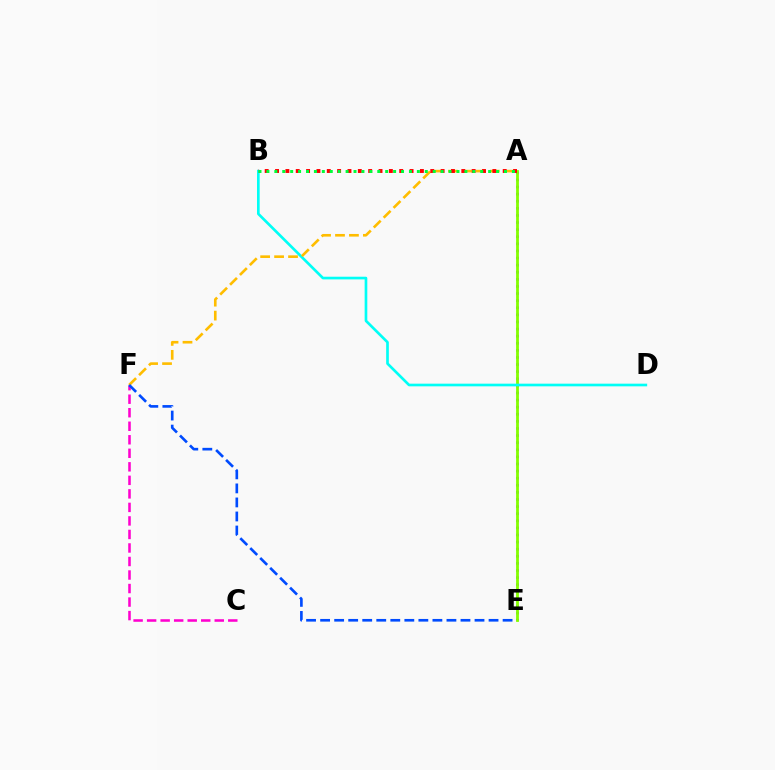{('A', 'E'): [{'color': '#7200ff', 'line_style': 'dotted', 'thickness': 1.93}, {'color': '#84ff00', 'line_style': 'solid', 'thickness': 2.02}], ('B', 'D'): [{'color': '#00fff6', 'line_style': 'solid', 'thickness': 1.92}], ('C', 'F'): [{'color': '#ff00cf', 'line_style': 'dashed', 'thickness': 1.84}], ('A', 'F'): [{'color': '#ffbd00', 'line_style': 'dashed', 'thickness': 1.89}], ('E', 'F'): [{'color': '#004bff', 'line_style': 'dashed', 'thickness': 1.91}], ('A', 'B'): [{'color': '#ff0000', 'line_style': 'dotted', 'thickness': 2.81}, {'color': '#00ff39', 'line_style': 'dotted', 'thickness': 2.15}]}